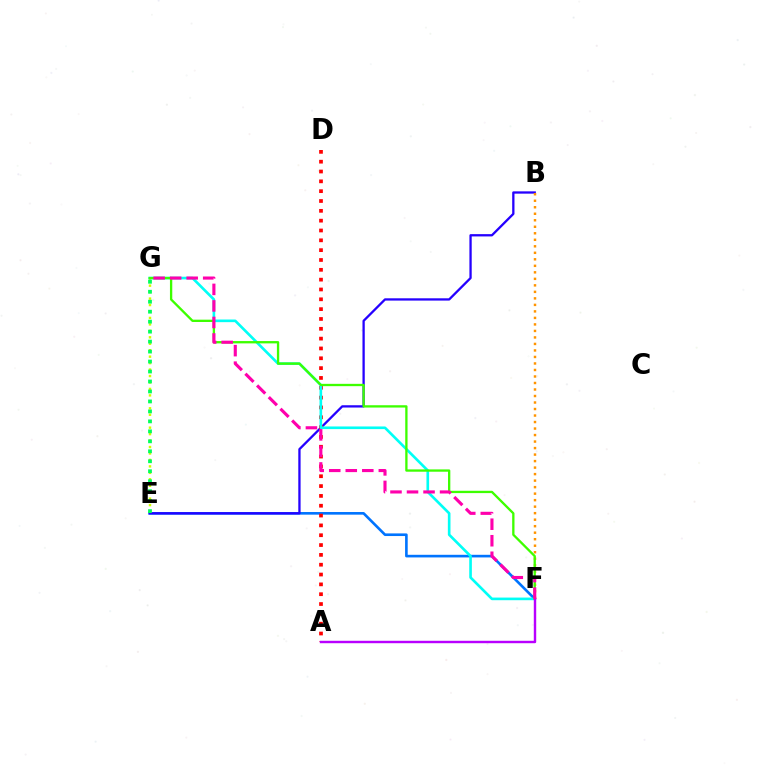{('E', 'F'): [{'color': '#0074ff', 'line_style': 'solid', 'thickness': 1.89}], ('E', 'G'): [{'color': '#d1ff00', 'line_style': 'dotted', 'thickness': 1.75}, {'color': '#00ff5c', 'line_style': 'dotted', 'thickness': 2.71}], ('B', 'E'): [{'color': '#2500ff', 'line_style': 'solid', 'thickness': 1.65}], ('A', 'D'): [{'color': '#ff0000', 'line_style': 'dotted', 'thickness': 2.67}], ('B', 'F'): [{'color': '#ff9400', 'line_style': 'dotted', 'thickness': 1.77}], ('F', 'G'): [{'color': '#00fff6', 'line_style': 'solid', 'thickness': 1.9}, {'color': '#3dff00', 'line_style': 'solid', 'thickness': 1.67}, {'color': '#ff00ac', 'line_style': 'dashed', 'thickness': 2.25}], ('A', 'F'): [{'color': '#b900ff', 'line_style': 'solid', 'thickness': 1.74}]}